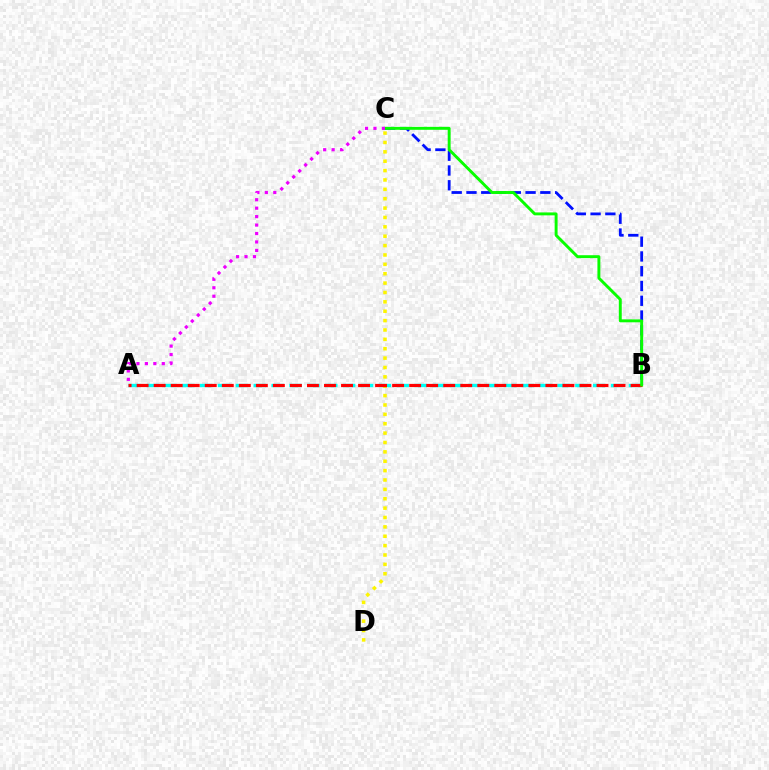{('A', 'B'): [{'color': '#00fff6', 'line_style': 'dashed', 'thickness': 2.43}, {'color': '#ff0000', 'line_style': 'dashed', 'thickness': 2.31}], ('B', 'C'): [{'color': '#0010ff', 'line_style': 'dashed', 'thickness': 2.01}, {'color': '#08ff00', 'line_style': 'solid', 'thickness': 2.11}], ('C', 'D'): [{'color': '#fcf500', 'line_style': 'dotted', 'thickness': 2.55}], ('A', 'C'): [{'color': '#ee00ff', 'line_style': 'dotted', 'thickness': 2.3}]}